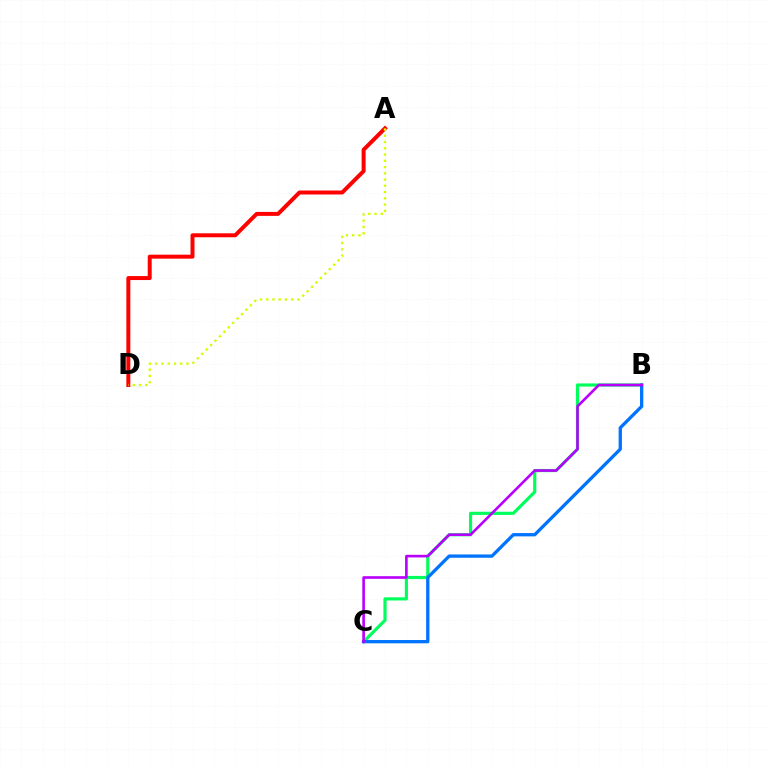{('B', 'C'): [{'color': '#00ff5c', 'line_style': 'solid', 'thickness': 2.28}, {'color': '#0074ff', 'line_style': 'solid', 'thickness': 2.37}, {'color': '#b900ff', 'line_style': 'solid', 'thickness': 1.9}], ('A', 'D'): [{'color': '#ff0000', 'line_style': 'solid', 'thickness': 2.86}, {'color': '#d1ff00', 'line_style': 'dotted', 'thickness': 1.7}]}